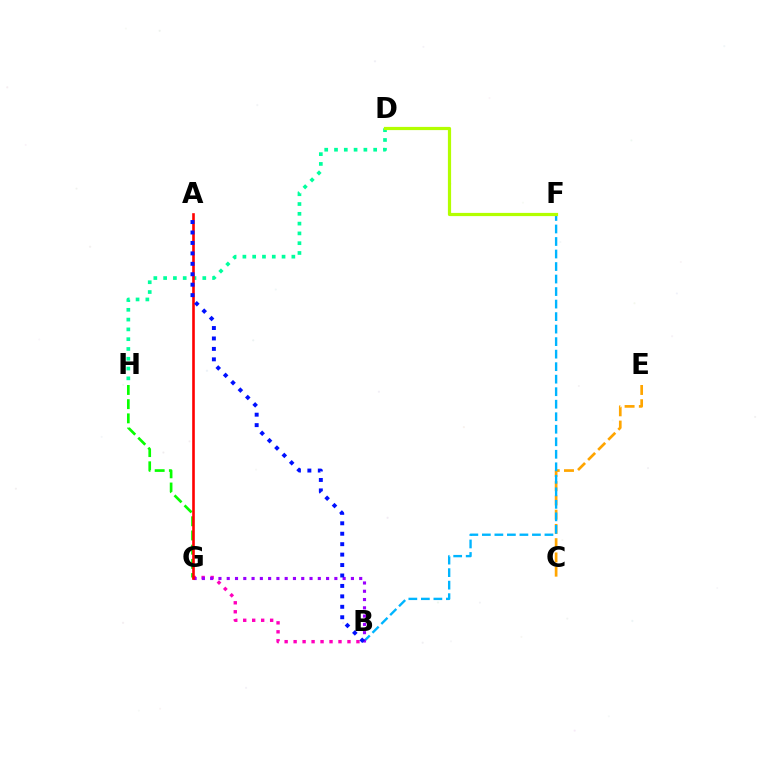{('C', 'E'): [{'color': '#ffa500', 'line_style': 'dashed', 'thickness': 1.94}], ('B', 'F'): [{'color': '#00b5ff', 'line_style': 'dashed', 'thickness': 1.7}], ('D', 'H'): [{'color': '#00ff9d', 'line_style': 'dotted', 'thickness': 2.66}], ('G', 'H'): [{'color': '#08ff00', 'line_style': 'dashed', 'thickness': 1.93}], ('B', 'G'): [{'color': '#ff00bd', 'line_style': 'dotted', 'thickness': 2.44}, {'color': '#9b00ff', 'line_style': 'dotted', 'thickness': 2.25}], ('A', 'G'): [{'color': '#ff0000', 'line_style': 'solid', 'thickness': 1.89}], ('D', 'F'): [{'color': '#b3ff00', 'line_style': 'solid', 'thickness': 2.3}], ('A', 'B'): [{'color': '#0010ff', 'line_style': 'dotted', 'thickness': 2.84}]}